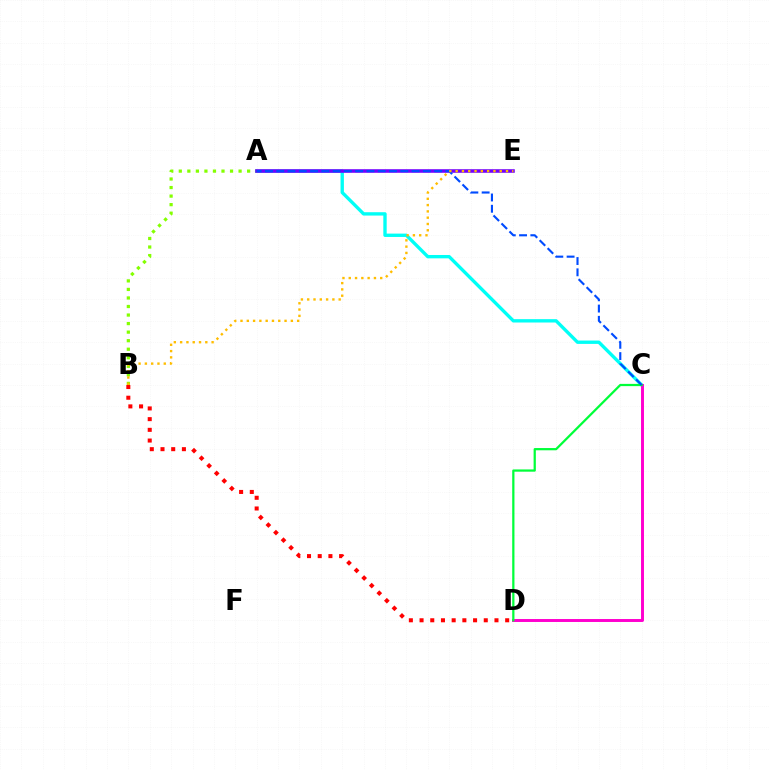{('B', 'D'): [{'color': '#ff0000', 'line_style': 'dotted', 'thickness': 2.91}], ('A', 'C'): [{'color': '#00fff6', 'line_style': 'solid', 'thickness': 2.42}, {'color': '#004bff', 'line_style': 'dashed', 'thickness': 1.53}], ('A', 'B'): [{'color': '#84ff00', 'line_style': 'dotted', 'thickness': 2.32}], ('C', 'D'): [{'color': '#ff00cf', 'line_style': 'solid', 'thickness': 2.12}, {'color': '#00ff39', 'line_style': 'solid', 'thickness': 1.61}], ('A', 'E'): [{'color': '#7200ff', 'line_style': 'solid', 'thickness': 2.56}], ('B', 'E'): [{'color': '#ffbd00', 'line_style': 'dotted', 'thickness': 1.71}]}